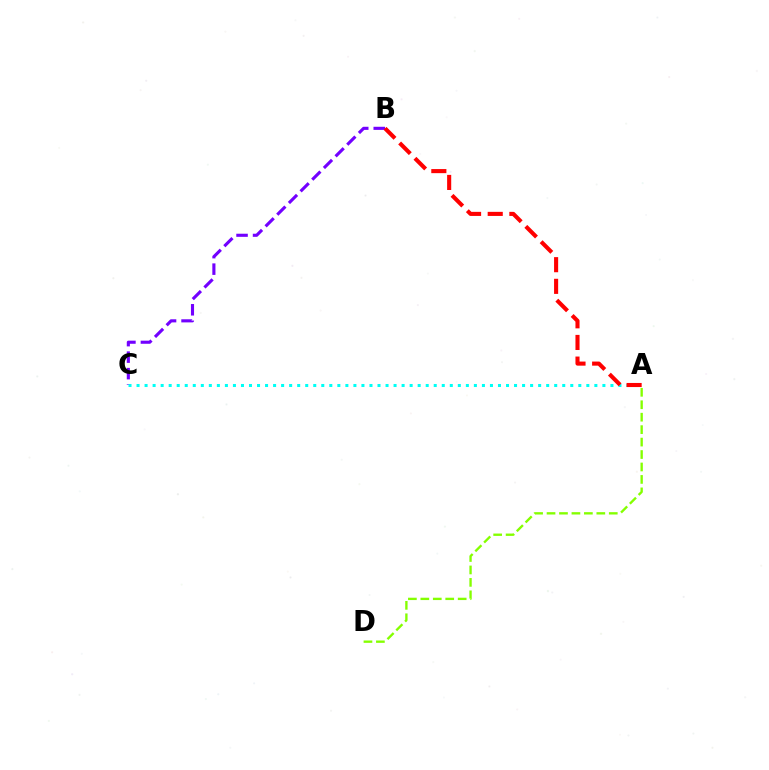{('B', 'C'): [{'color': '#7200ff', 'line_style': 'dashed', 'thickness': 2.24}], ('A', 'C'): [{'color': '#00fff6', 'line_style': 'dotted', 'thickness': 2.18}], ('A', 'D'): [{'color': '#84ff00', 'line_style': 'dashed', 'thickness': 1.69}], ('A', 'B'): [{'color': '#ff0000', 'line_style': 'dashed', 'thickness': 2.94}]}